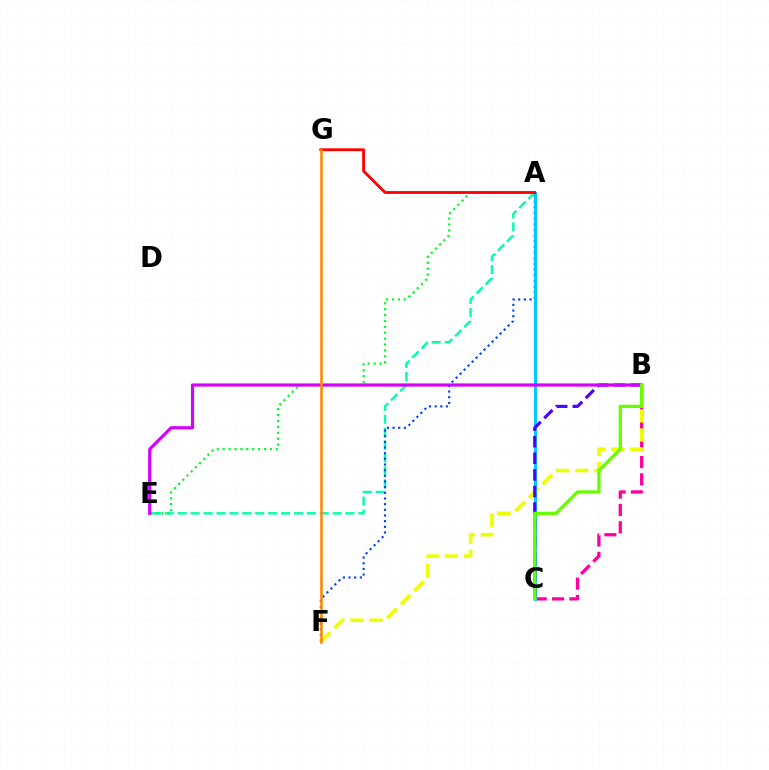{('B', 'C'): [{'color': '#ff00a0', 'line_style': 'dashed', 'thickness': 2.35}, {'color': '#4f00ff', 'line_style': 'dashed', 'thickness': 2.25}, {'color': '#66ff00', 'line_style': 'solid', 'thickness': 2.36}], ('A', 'E'): [{'color': '#00ffaf', 'line_style': 'dashed', 'thickness': 1.75}, {'color': '#00ff27', 'line_style': 'dotted', 'thickness': 1.6}], ('A', 'F'): [{'color': '#003fff', 'line_style': 'dotted', 'thickness': 1.54}], ('B', 'F'): [{'color': '#eeff00', 'line_style': 'dashed', 'thickness': 2.59}], ('A', 'C'): [{'color': '#00c7ff', 'line_style': 'solid', 'thickness': 2.12}], ('B', 'E'): [{'color': '#d600ff', 'line_style': 'solid', 'thickness': 2.3}], ('A', 'G'): [{'color': '#ff0000', 'line_style': 'solid', 'thickness': 2.03}], ('F', 'G'): [{'color': '#ff8800', 'line_style': 'solid', 'thickness': 1.87}]}